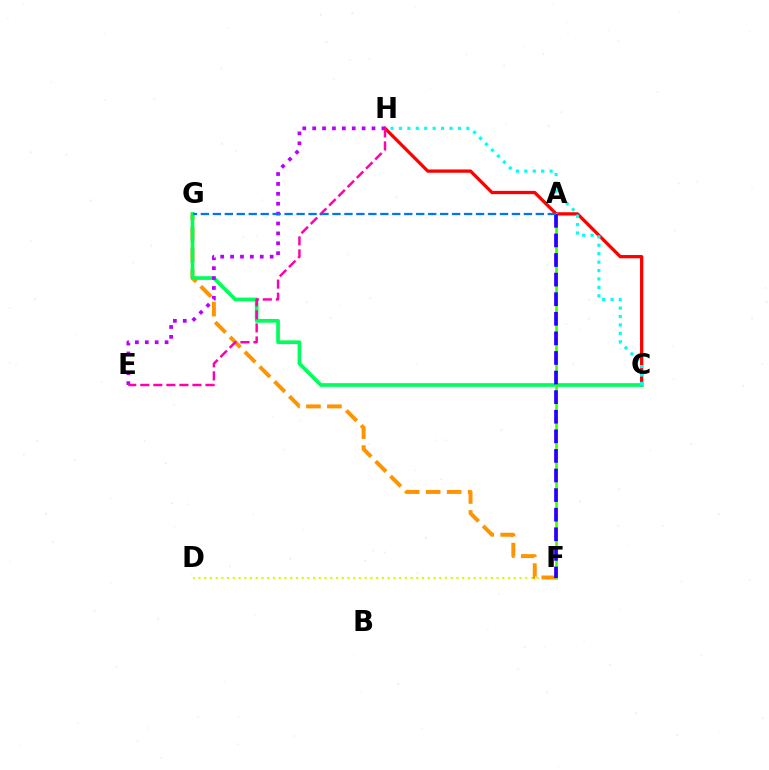{('D', 'F'): [{'color': '#d1ff00', 'line_style': 'dotted', 'thickness': 1.56}], ('C', 'H'): [{'color': '#ff0000', 'line_style': 'solid', 'thickness': 2.36}, {'color': '#00fff6', 'line_style': 'dotted', 'thickness': 2.29}], ('F', 'G'): [{'color': '#ff9400', 'line_style': 'dashed', 'thickness': 2.85}], ('C', 'G'): [{'color': '#00ff5c', 'line_style': 'solid', 'thickness': 2.66}], ('A', 'F'): [{'color': '#3dff00', 'line_style': 'solid', 'thickness': 1.88}, {'color': '#2500ff', 'line_style': 'dashed', 'thickness': 2.66}], ('E', 'H'): [{'color': '#b900ff', 'line_style': 'dotted', 'thickness': 2.69}, {'color': '#ff00ac', 'line_style': 'dashed', 'thickness': 1.77}], ('A', 'G'): [{'color': '#0074ff', 'line_style': 'dashed', 'thickness': 1.63}]}